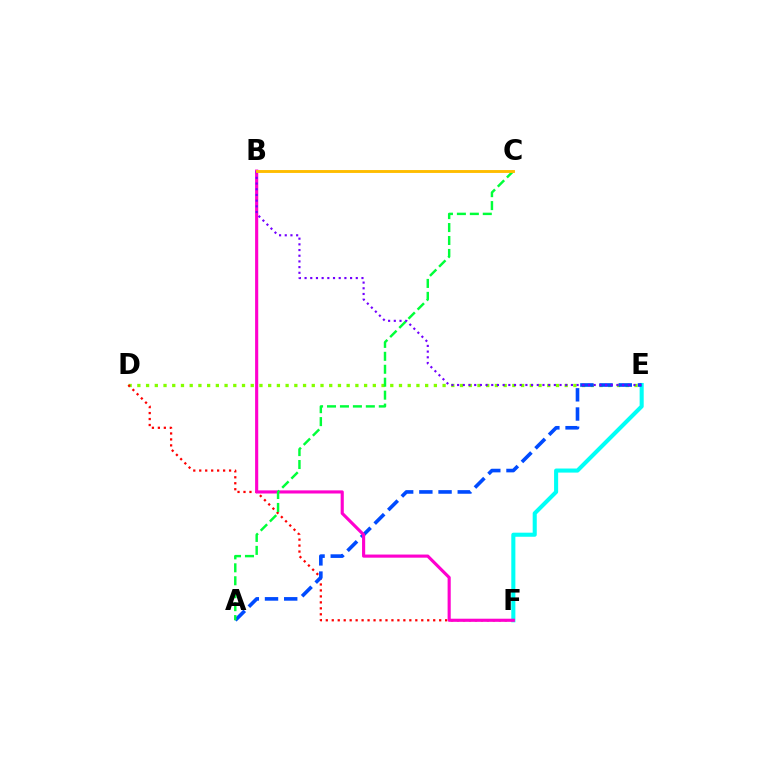{('D', 'E'): [{'color': '#84ff00', 'line_style': 'dotted', 'thickness': 2.37}], ('D', 'F'): [{'color': '#ff0000', 'line_style': 'dotted', 'thickness': 1.62}], ('E', 'F'): [{'color': '#00fff6', 'line_style': 'solid', 'thickness': 2.93}], ('A', 'E'): [{'color': '#004bff', 'line_style': 'dashed', 'thickness': 2.61}], ('B', 'F'): [{'color': '#ff00cf', 'line_style': 'solid', 'thickness': 2.25}], ('A', 'C'): [{'color': '#00ff39', 'line_style': 'dashed', 'thickness': 1.76}], ('B', 'E'): [{'color': '#7200ff', 'line_style': 'dotted', 'thickness': 1.55}], ('B', 'C'): [{'color': '#ffbd00', 'line_style': 'solid', 'thickness': 2.08}]}